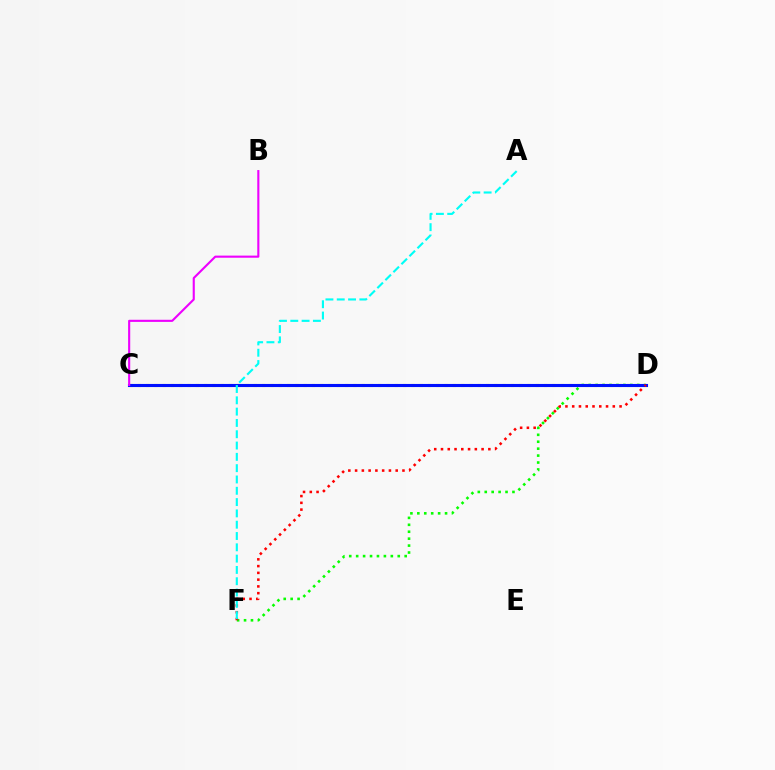{('D', 'F'): [{'color': '#08ff00', 'line_style': 'dotted', 'thickness': 1.88}, {'color': '#ff0000', 'line_style': 'dotted', 'thickness': 1.84}], ('C', 'D'): [{'color': '#fcf500', 'line_style': 'dotted', 'thickness': 2.25}, {'color': '#0010ff', 'line_style': 'solid', 'thickness': 2.23}], ('A', 'F'): [{'color': '#00fff6', 'line_style': 'dashed', 'thickness': 1.54}], ('B', 'C'): [{'color': '#ee00ff', 'line_style': 'solid', 'thickness': 1.53}]}